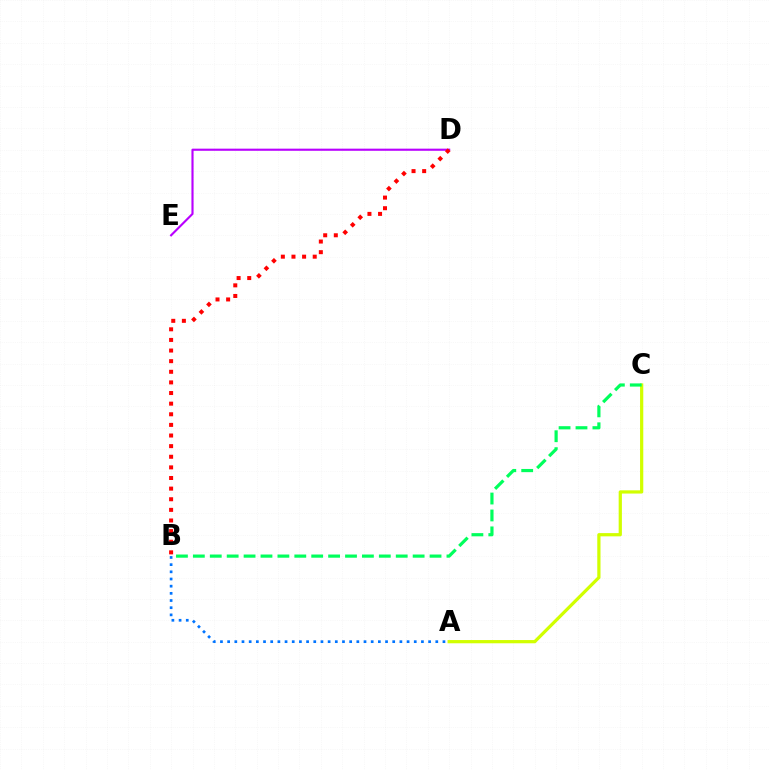{('A', 'B'): [{'color': '#0074ff', 'line_style': 'dotted', 'thickness': 1.95}], ('D', 'E'): [{'color': '#b900ff', 'line_style': 'solid', 'thickness': 1.54}], ('A', 'C'): [{'color': '#d1ff00', 'line_style': 'solid', 'thickness': 2.33}], ('B', 'C'): [{'color': '#00ff5c', 'line_style': 'dashed', 'thickness': 2.3}], ('B', 'D'): [{'color': '#ff0000', 'line_style': 'dotted', 'thickness': 2.89}]}